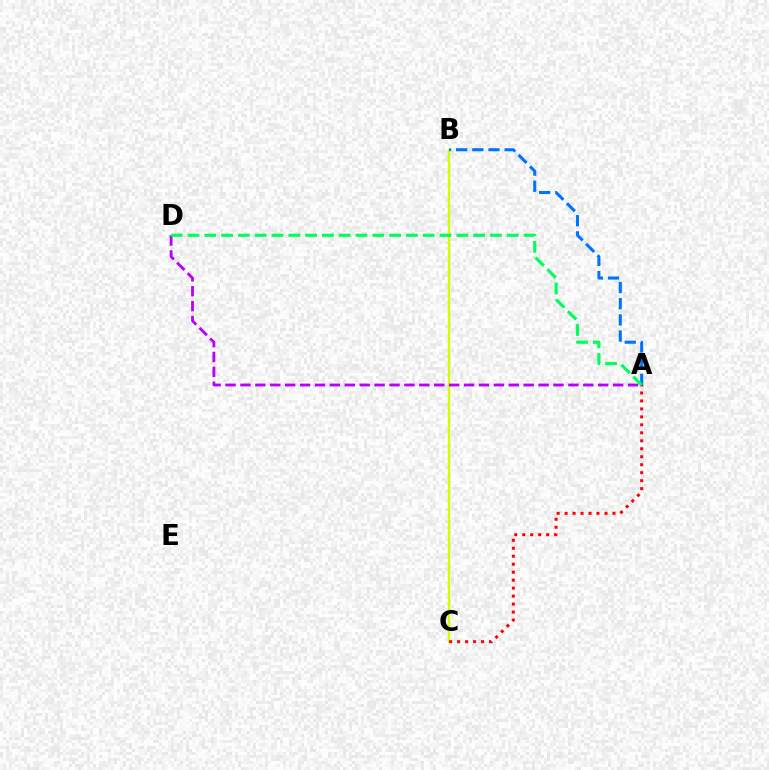{('B', 'C'): [{'color': '#d1ff00', 'line_style': 'solid', 'thickness': 1.73}], ('A', 'C'): [{'color': '#ff0000', 'line_style': 'dotted', 'thickness': 2.17}], ('A', 'B'): [{'color': '#0074ff', 'line_style': 'dashed', 'thickness': 2.2}], ('A', 'D'): [{'color': '#b900ff', 'line_style': 'dashed', 'thickness': 2.03}, {'color': '#00ff5c', 'line_style': 'dashed', 'thickness': 2.28}]}